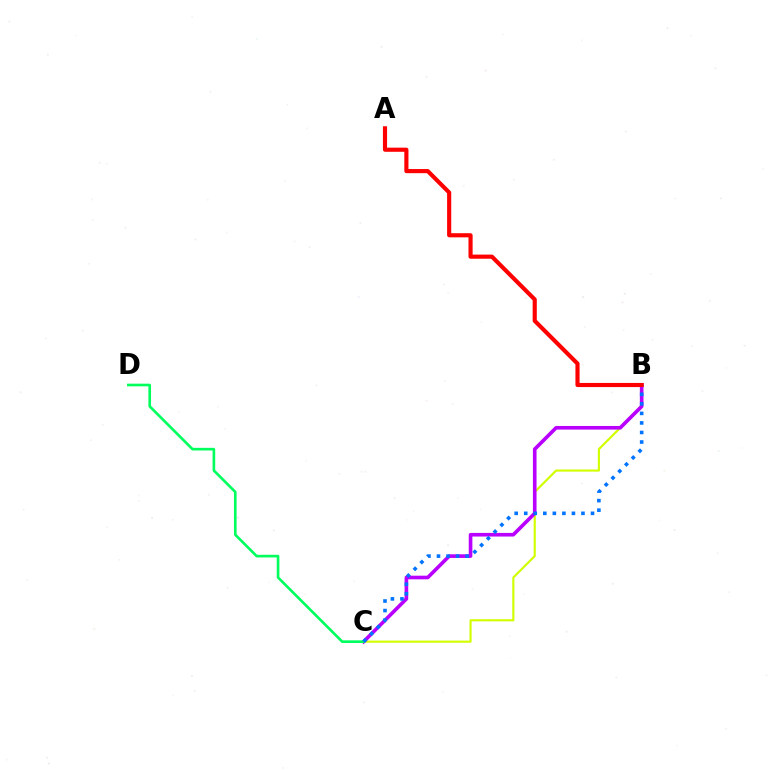{('B', 'C'): [{'color': '#d1ff00', 'line_style': 'solid', 'thickness': 1.55}, {'color': '#b900ff', 'line_style': 'solid', 'thickness': 2.61}, {'color': '#0074ff', 'line_style': 'dotted', 'thickness': 2.59}], ('C', 'D'): [{'color': '#00ff5c', 'line_style': 'solid', 'thickness': 1.9}], ('A', 'B'): [{'color': '#ff0000', 'line_style': 'solid', 'thickness': 2.98}]}